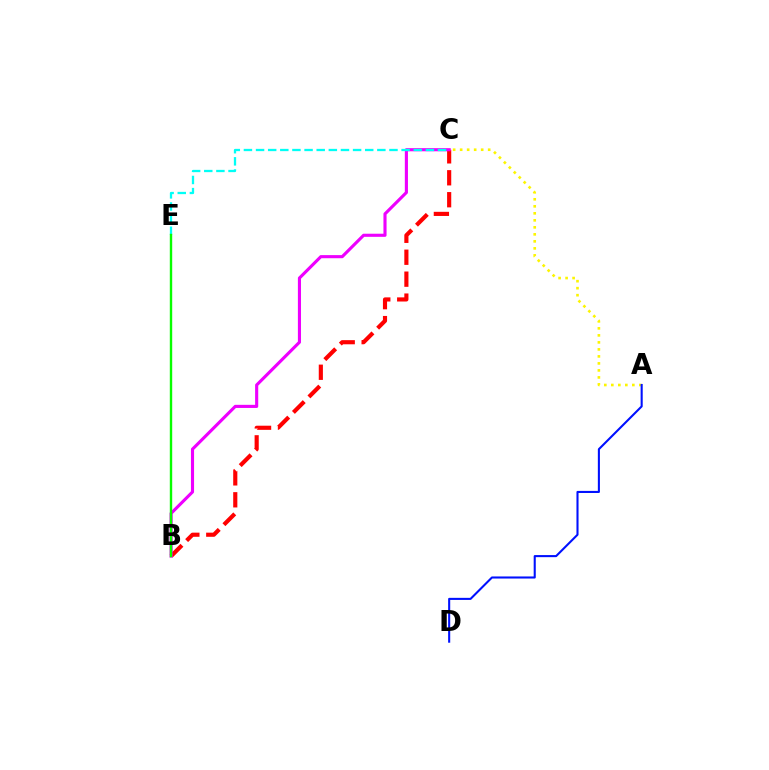{('B', 'C'): [{'color': '#ff0000', 'line_style': 'dashed', 'thickness': 2.98}, {'color': '#ee00ff', 'line_style': 'solid', 'thickness': 2.24}], ('A', 'C'): [{'color': '#fcf500', 'line_style': 'dotted', 'thickness': 1.9}], ('A', 'D'): [{'color': '#0010ff', 'line_style': 'solid', 'thickness': 1.5}], ('C', 'E'): [{'color': '#00fff6', 'line_style': 'dashed', 'thickness': 1.65}], ('B', 'E'): [{'color': '#08ff00', 'line_style': 'solid', 'thickness': 1.73}]}